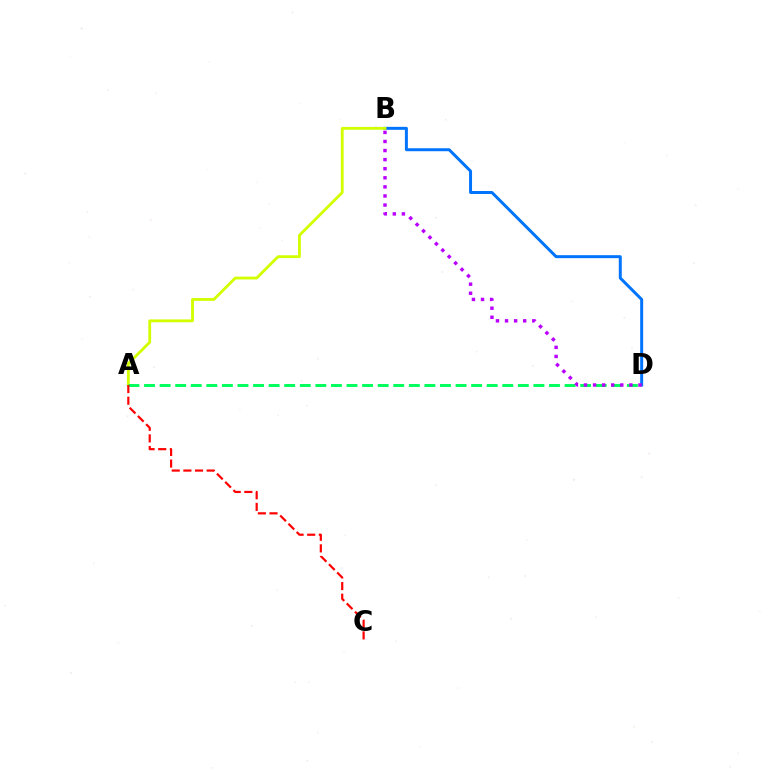{('B', 'D'): [{'color': '#0074ff', 'line_style': 'solid', 'thickness': 2.14}, {'color': '#b900ff', 'line_style': 'dotted', 'thickness': 2.47}], ('A', 'B'): [{'color': '#d1ff00', 'line_style': 'solid', 'thickness': 2.04}], ('A', 'D'): [{'color': '#00ff5c', 'line_style': 'dashed', 'thickness': 2.12}], ('A', 'C'): [{'color': '#ff0000', 'line_style': 'dashed', 'thickness': 1.58}]}